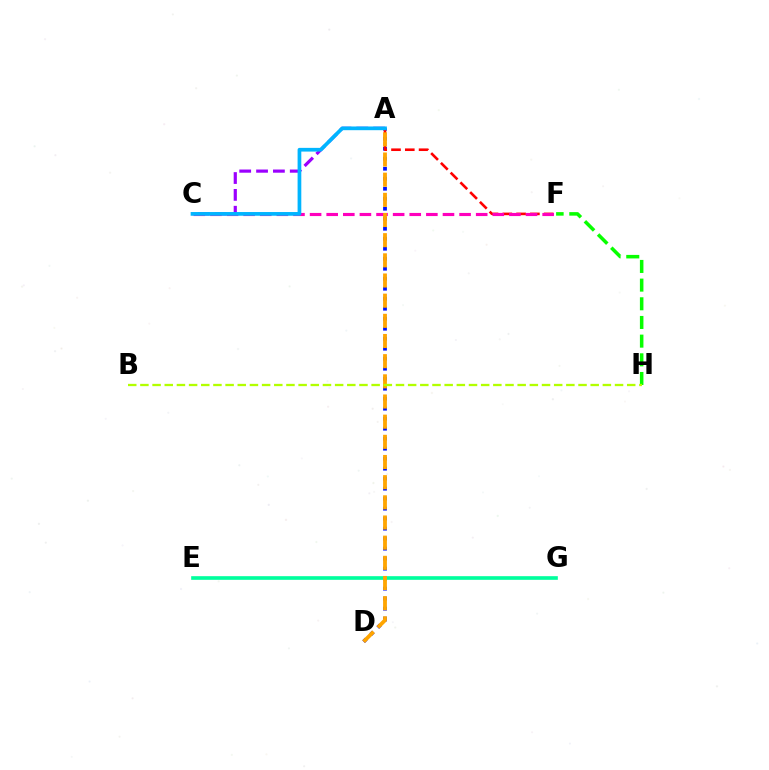{('A', 'D'): [{'color': '#0010ff', 'line_style': 'dotted', 'thickness': 2.72}, {'color': '#ffa500', 'line_style': 'dashed', 'thickness': 2.74}], ('A', 'C'): [{'color': '#9b00ff', 'line_style': 'dashed', 'thickness': 2.29}, {'color': '#00b5ff', 'line_style': 'solid', 'thickness': 2.67}], ('E', 'G'): [{'color': '#00ff9d', 'line_style': 'solid', 'thickness': 2.63}], ('A', 'F'): [{'color': '#ff0000', 'line_style': 'dashed', 'thickness': 1.87}], ('C', 'F'): [{'color': '#ff00bd', 'line_style': 'dashed', 'thickness': 2.26}], ('F', 'H'): [{'color': '#08ff00', 'line_style': 'dashed', 'thickness': 2.54}], ('B', 'H'): [{'color': '#b3ff00', 'line_style': 'dashed', 'thickness': 1.65}]}